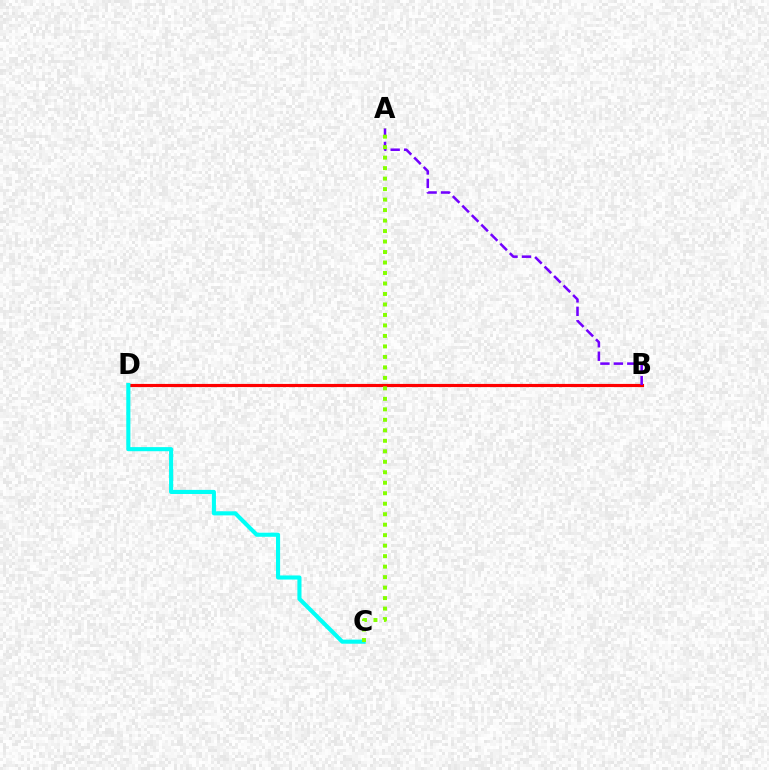{('B', 'D'): [{'color': '#ff0000', 'line_style': 'solid', 'thickness': 2.27}], ('C', 'D'): [{'color': '#00fff6', 'line_style': 'solid', 'thickness': 2.95}], ('A', 'B'): [{'color': '#7200ff', 'line_style': 'dashed', 'thickness': 1.83}], ('A', 'C'): [{'color': '#84ff00', 'line_style': 'dotted', 'thickness': 2.85}]}